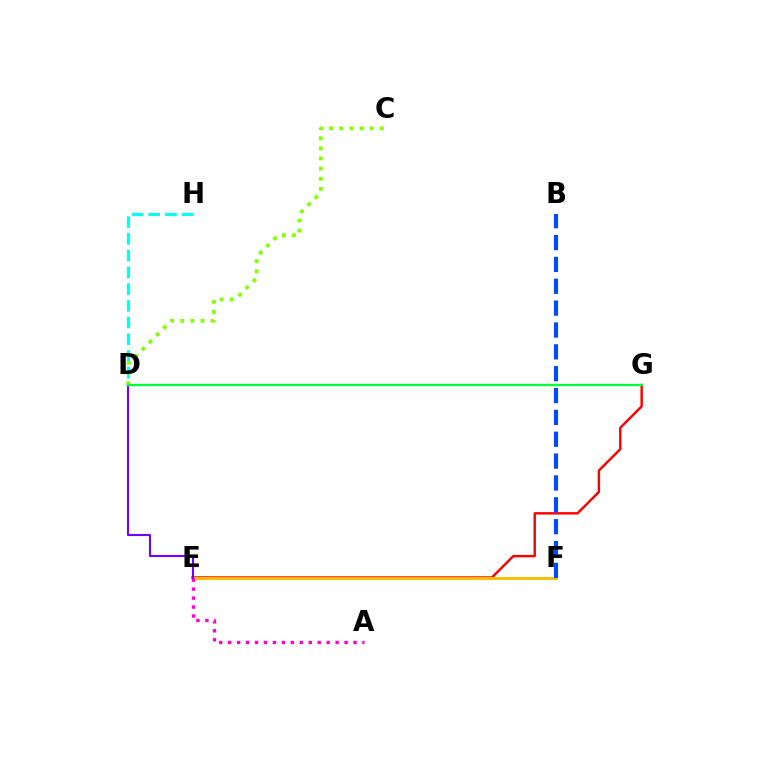{('D', 'H'): [{'color': '#00fff6', 'line_style': 'dashed', 'thickness': 2.27}], ('C', 'D'): [{'color': '#84ff00', 'line_style': 'dotted', 'thickness': 2.75}], ('E', 'G'): [{'color': '#ff0000', 'line_style': 'solid', 'thickness': 1.76}], ('E', 'F'): [{'color': '#ffbd00', 'line_style': 'solid', 'thickness': 2.09}], ('A', 'E'): [{'color': '#ff00cf', 'line_style': 'dotted', 'thickness': 2.43}], ('B', 'F'): [{'color': '#004bff', 'line_style': 'dashed', 'thickness': 2.97}], ('D', 'E'): [{'color': '#7200ff', 'line_style': 'solid', 'thickness': 1.5}], ('D', 'G'): [{'color': '#00ff39', 'line_style': 'solid', 'thickness': 1.65}]}